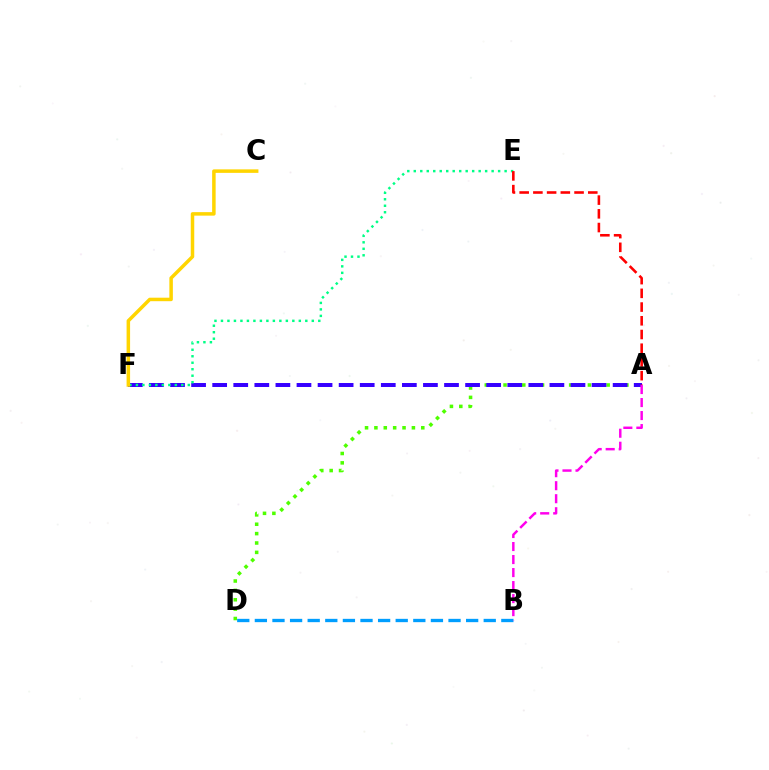{('B', 'D'): [{'color': '#009eff', 'line_style': 'dashed', 'thickness': 2.39}], ('A', 'D'): [{'color': '#4fff00', 'line_style': 'dotted', 'thickness': 2.55}], ('A', 'F'): [{'color': '#3700ff', 'line_style': 'dashed', 'thickness': 2.86}], ('A', 'B'): [{'color': '#ff00ed', 'line_style': 'dashed', 'thickness': 1.77}], ('E', 'F'): [{'color': '#00ff86', 'line_style': 'dotted', 'thickness': 1.76}], ('C', 'F'): [{'color': '#ffd500', 'line_style': 'solid', 'thickness': 2.52}], ('A', 'E'): [{'color': '#ff0000', 'line_style': 'dashed', 'thickness': 1.86}]}